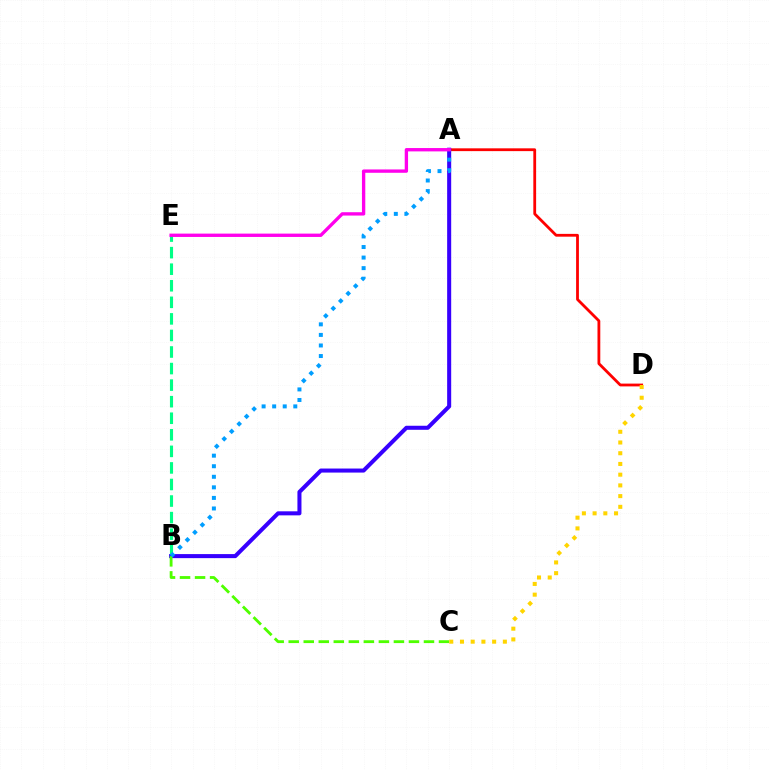{('B', 'E'): [{'color': '#00ff86', 'line_style': 'dashed', 'thickness': 2.25}], ('A', 'D'): [{'color': '#ff0000', 'line_style': 'solid', 'thickness': 2.01}], ('A', 'B'): [{'color': '#3700ff', 'line_style': 'solid', 'thickness': 2.91}, {'color': '#009eff', 'line_style': 'dotted', 'thickness': 2.87}], ('B', 'C'): [{'color': '#4fff00', 'line_style': 'dashed', 'thickness': 2.04}], ('C', 'D'): [{'color': '#ffd500', 'line_style': 'dotted', 'thickness': 2.91}], ('A', 'E'): [{'color': '#ff00ed', 'line_style': 'solid', 'thickness': 2.41}]}